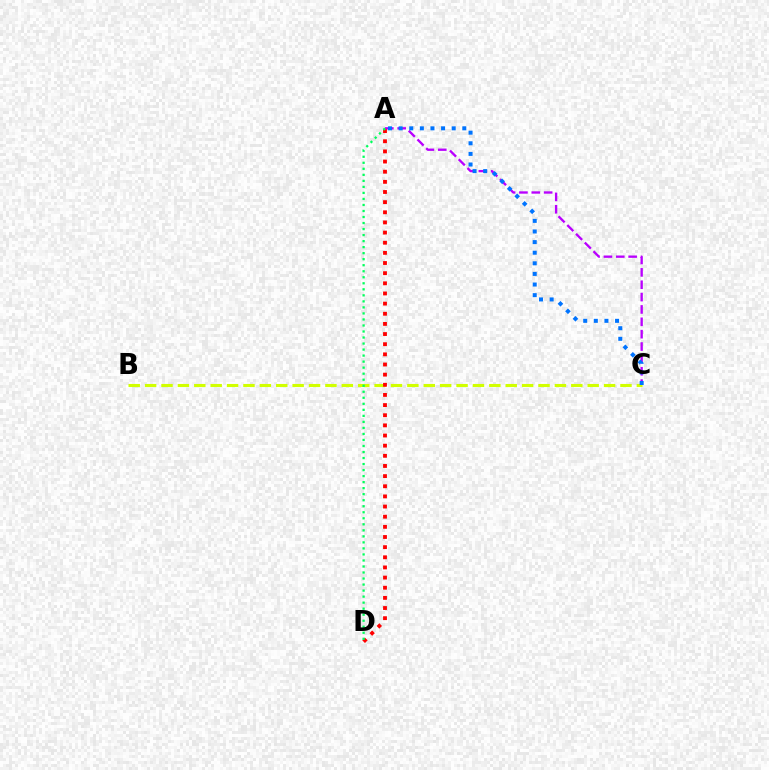{('A', 'C'): [{'color': '#b900ff', 'line_style': 'dashed', 'thickness': 1.68}, {'color': '#0074ff', 'line_style': 'dotted', 'thickness': 2.88}], ('B', 'C'): [{'color': '#d1ff00', 'line_style': 'dashed', 'thickness': 2.23}], ('A', 'D'): [{'color': '#ff0000', 'line_style': 'dotted', 'thickness': 2.76}, {'color': '#00ff5c', 'line_style': 'dotted', 'thickness': 1.64}]}